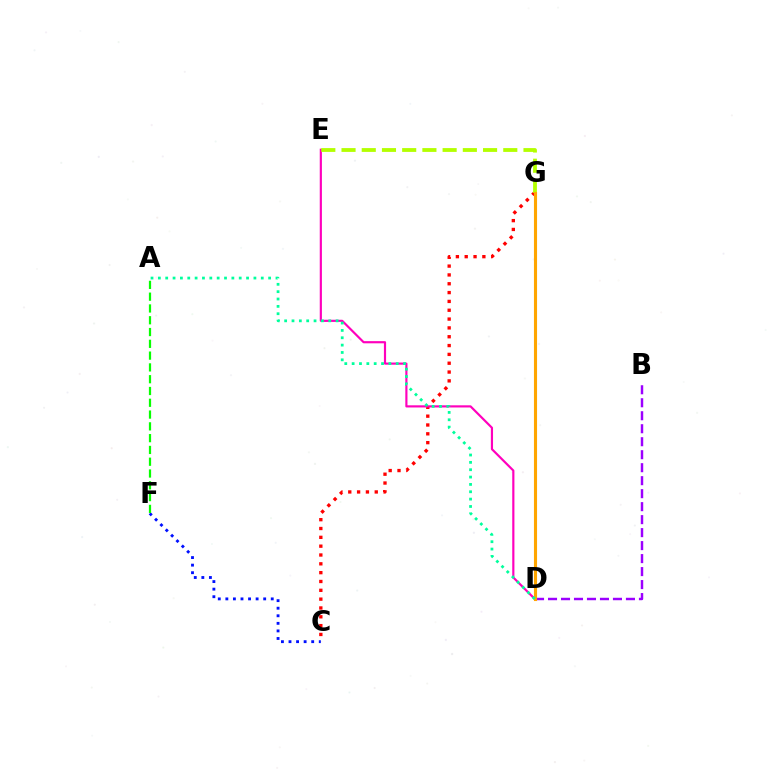{('C', 'G'): [{'color': '#ff0000', 'line_style': 'dotted', 'thickness': 2.4}], ('D', 'G'): [{'color': '#00b5ff', 'line_style': 'dashed', 'thickness': 1.85}, {'color': '#ffa500', 'line_style': 'solid', 'thickness': 2.24}], ('D', 'E'): [{'color': '#ff00bd', 'line_style': 'solid', 'thickness': 1.56}], ('E', 'G'): [{'color': '#b3ff00', 'line_style': 'dashed', 'thickness': 2.75}], ('B', 'D'): [{'color': '#9b00ff', 'line_style': 'dashed', 'thickness': 1.76}], ('C', 'F'): [{'color': '#0010ff', 'line_style': 'dotted', 'thickness': 2.06}], ('A', 'F'): [{'color': '#08ff00', 'line_style': 'dashed', 'thickness': 1.6}], ('A', 'D'): [{'color': '#00ff9d', 'line_style': 'dotted', 'thickness': 2.0}]}